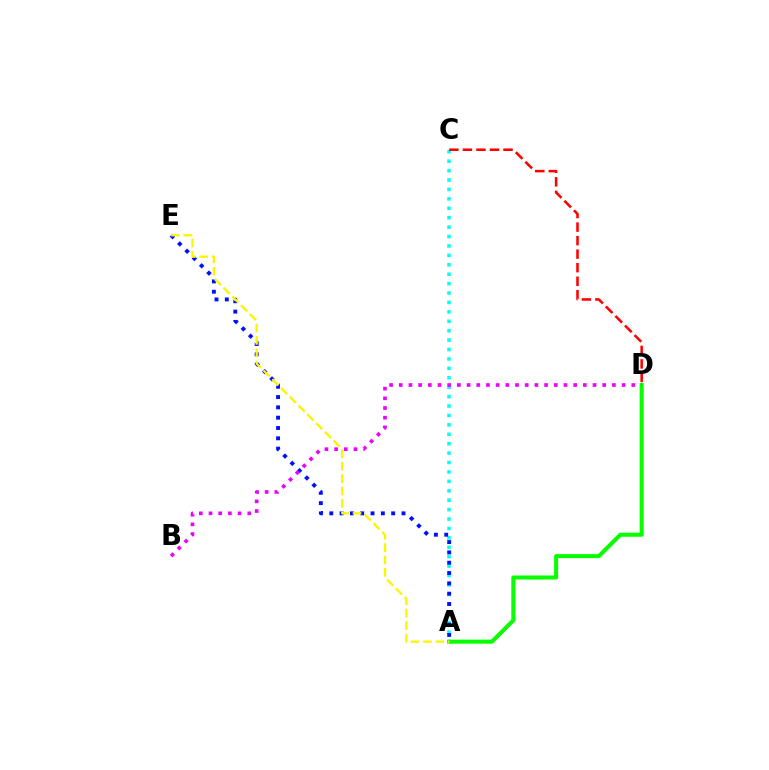{('A', 'C'): [{'color': '#00fff6', 'line_style': 'dotted', 'thickness': 2.56}], ('A', 'E'): [{'color': '#0010ff', 'line_style': 'dotted', 'thickness': 2.8}, {'color': '#fcf500', 'line_style': 'dashed', 'thickness': 1.69}], ('A', 'D'): [{'color': '#08ff00', 'line_style': 'solid', 'thickness': 2.91}], ('C', 'D'): [{'color': '#ff0000', 'line_style': 'dashed', 'thickness': 1.84}], ('B', 'D'): [{'color': '#ee00ff', 'line_style': 'dotted', 'thickness': 2.63}]}